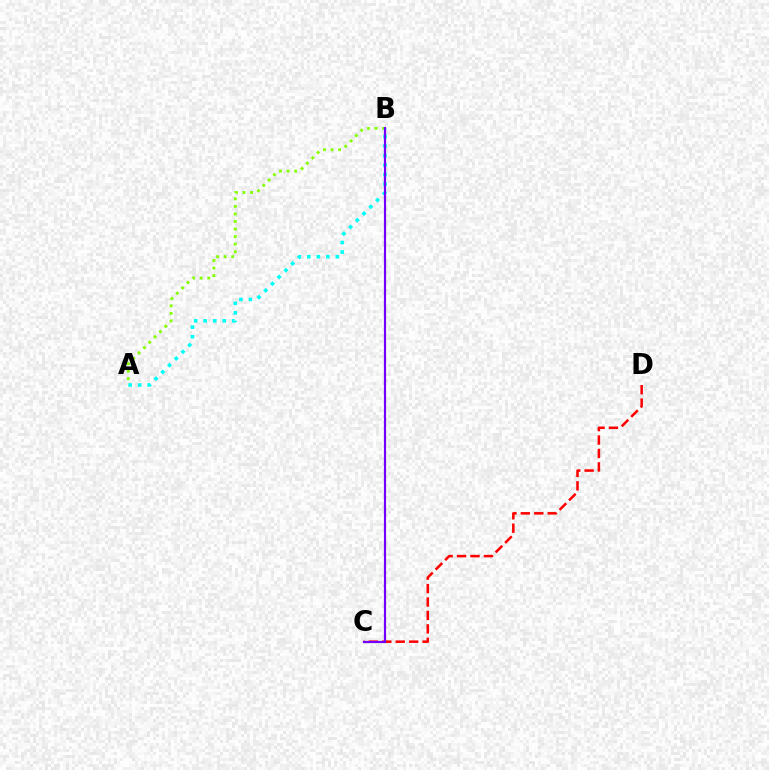{('A', 'B'): [{'color': '#84ff00', 'line_style': 'dotted', 'thickness': 2.05}, {'color': '#00fff6', 'line_style': 'dotted', 'thickness': 2.58}], ('C', 'D'): [{'color': '#ff0000', 'line_style': 'dashed', 'thickness': 1.82}], ('B', 'C'): [{'color': '#7200ff', 'line_style': 'solid', 'thickness': 1.56}]}